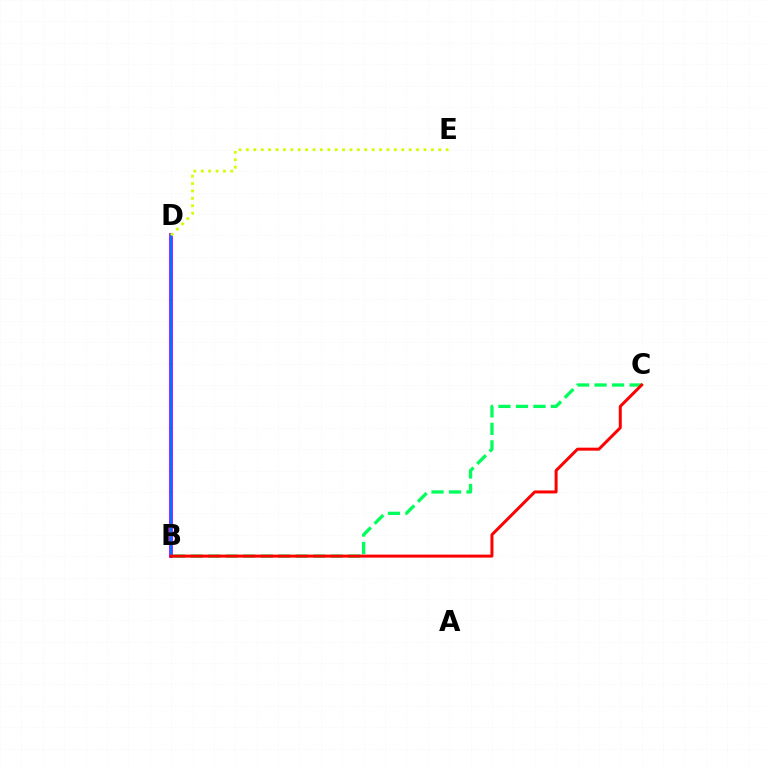{('B', 'D'): [{'color': '#b900ff', 'line_style': 'solid', 'thickness': 2.7}, {'color': '#0074ff', 'line_style': 'solid', 'thickness': 1.64}], ('B', 'C'): [{'color': '#00ff5c', 'line_style': 'dashed', 'thickness': 2.38}, {'color': '#ff0000', 'line_style': 'solid', 'thickness': 2.15}], ('D', 'E'): [{'color': '#d1ff00', 'line_style': 'dotted', 'thickness': 2.01}]}